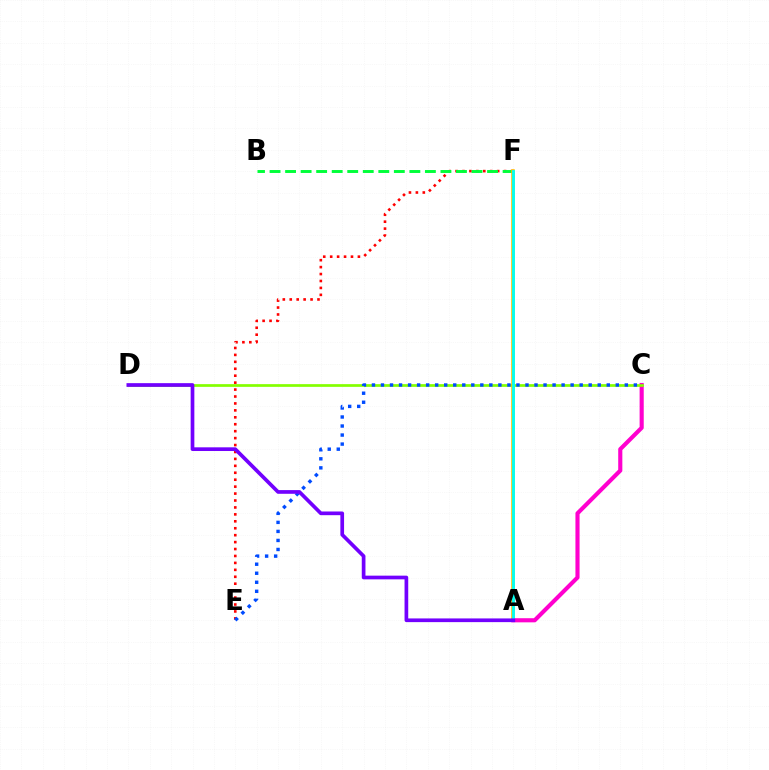{('A', 'C'): [{'color': '#ff00cf', 'line_style': 'solid', 'thickness': 2.97}], ('E', 'F'): [{'color': '#ff0000', 'line_style': 'dotted', 'thickness': 1.88}], ('C', 'D'): [{'color': '#84ff00', 'line_style': 'solid', 'thickness': 1.95}], ('B', 'F'): [{'color': '#00ff39', 'line_style': 'dashed', 'thickness': 2.11}], ('A', 'F'): [{'color': '#ffbd00', 'line_style': 'solid', 'thickness': 2.55}, {'color': '#00fff6', 'line_style': 'solid', 'thickness': 2.04}], ('C', 'E'): [{'color': '#004bff', 'line_style': 'dotted', 'thickness': 2.45}], ('A', 'D'): [{'color': '#7200ff', 'line_style': 'solid', 'thickness': 2.66}]}